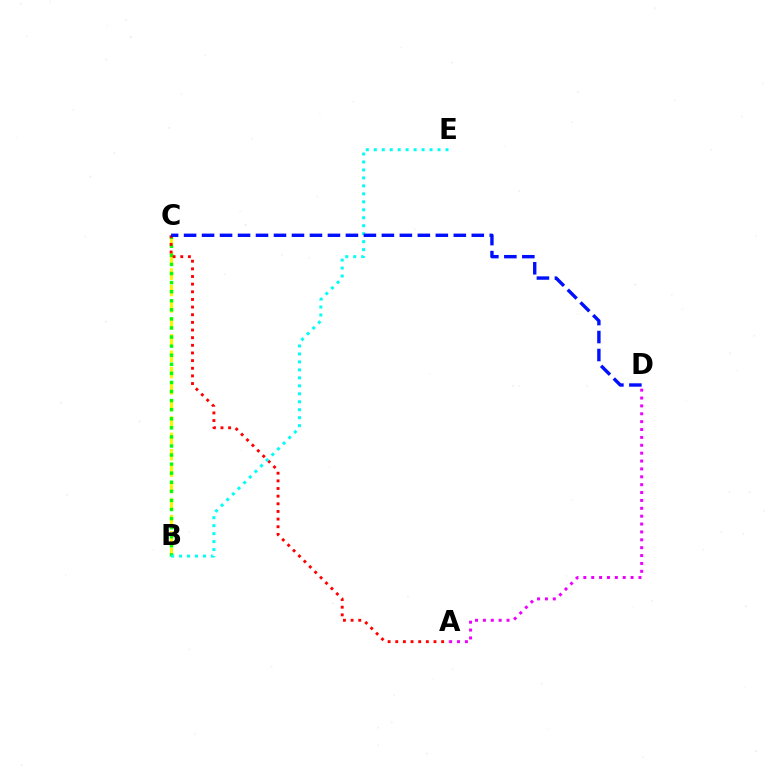{('B', 'C'): [{'color': '#fcf500', 'line_style': 'dashed', 'thickness': 2.23}, {'color': '#08ff00', 'line_style': 'dotted', 'thickness': 2.47}], ('A', 'C'): [{'color': '#ff0000', 'line_style': 'dotted', 'thickness': 2.08}], ('A', 'D'): [{'color': '#ee00ff', 'line_style': 'dotted', 'thickness': 2.14}], ('B', 'E'): [{'color': '#00fff6', 'line_style': 'dotted', 'thickness': 2.16}], ('C', 'D'): [{'color': '#0010ff', 'line_style': 'dashed', 'thickness': 2.44}]}